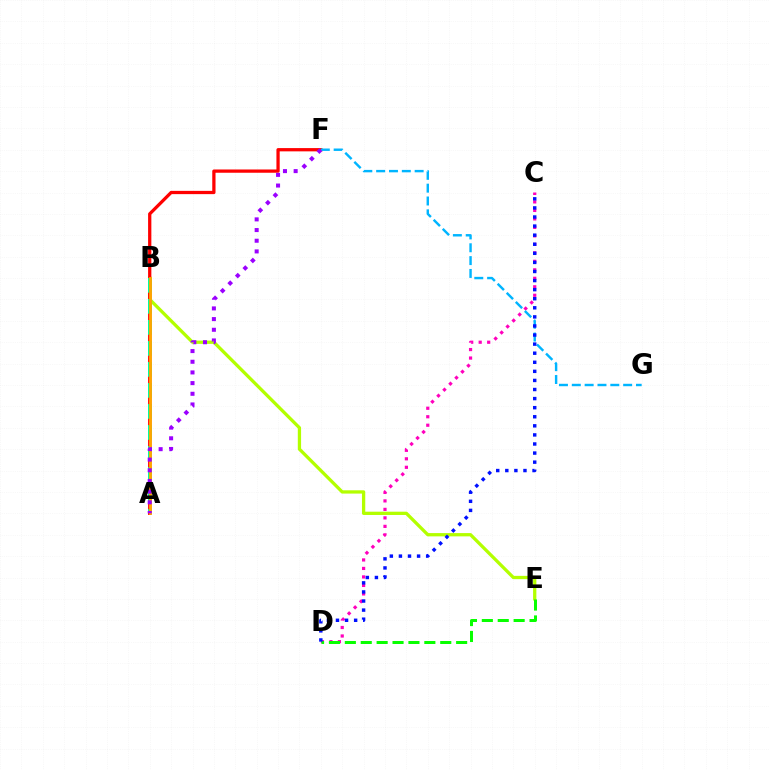{('C', 'D'): [{'color': '#ff00bd', 'line_style': 'dotted', 'thickness': 2.31}, {'color': '#0010ff', 'line_style': 'dotted', 'thickness': 2.47}], ('B', 'E'): [{'color': '#b3ff00', 'line_style': 'solid', 'thickness': 2.36}], ('A', 'F'): [{'color': '#ff0000', 'line_style': 'solid', 'thickness': 2.35}, {'color': '#9b00ff', 'line_style': 'dotted', 'thickness': 2.9}], ('D', 'E'): [{'color': '#08ff00', 'line_style': 'dashed', 'thickness': 2.16}], ('F', 'G'): [{'color': '#00b5ff', 'line_style': 'dashed', 'thickness': 1.74}], ('A', 'B'): [{'color': '#00ff9d', 'line_style': 'dashed', 'thickness': 2.85}, {'color': '#ffa500', 'line_style': 'solid', 'thickness': 2.06}]}